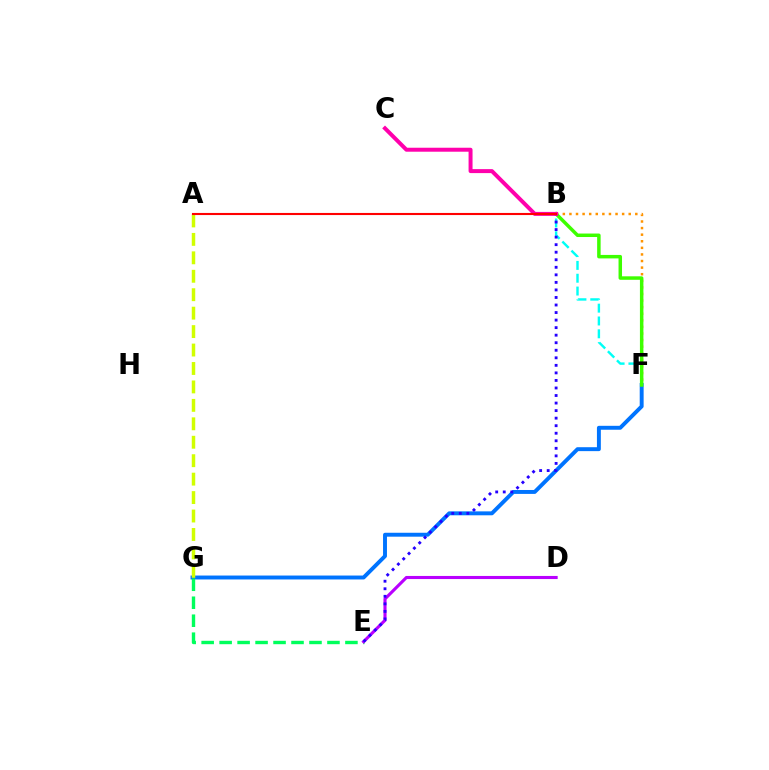{('F', 'G'): [{'color': '#0074ff', 'line_style': 'solid', 'thickness': 2.82}], ('B', 'F'): [{'color': '#ff9400', 'line_style': 'dotted', 'thickness': 1.79}, {'color': '#00fff6', 'line_style': 'dashed', 'thickness': 1.74}, {'color': '#3dff00', 'line_style': 'solid', 'thickness': 2.51}], ('A', 'G'): [{'color': '#d1ff00', 'line_style': 'dashed', 'thickness': 2.51}], ('E', 'G'): [{'color': '#00ff5c', 'line_style': 'dashed', 'thickness': 2.44}], ('D', 'E'): [{'color': '#b900ff', 'line_style': 'solid', 'thickness': 2.23}], ('B', 'E'): [{'color': '#2500ff', 'line_style': 'dotted', 'thickness': 2.05}], ('B', 'C'): [{'color': '#ff00ac', 'line_style': 'solid', 'thickness': 2.86}], ('A', 'B'): [{'color': '#ff0000', 'line_style': 'solid', 'thickness': 1.52}]}